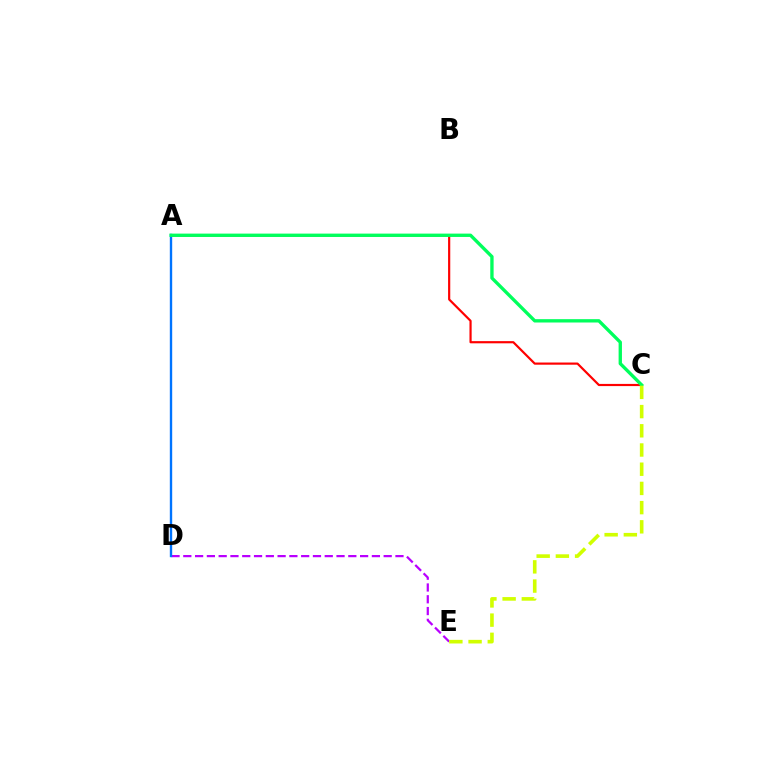{('D', 'E'): [{'color': '#b900ff', 'line_style': 'dashed', 'thickness': 1.6}], ('A', 'C'): [{'color': '#ff0000', 'line_style': 'solid', 'thickness': 1.57}, {'color': '#00ff5c', 'line_style': 'solid', 'thickness': 2.41}], ('A', 'D'): [{'color': '#0074ff', 'line_style': 'solid', 'thickness': 1.71}], ('C', 'E'): [{'color': '#d1ff00', 'line_style': 'dashed', 'thickness': 2.61}]}